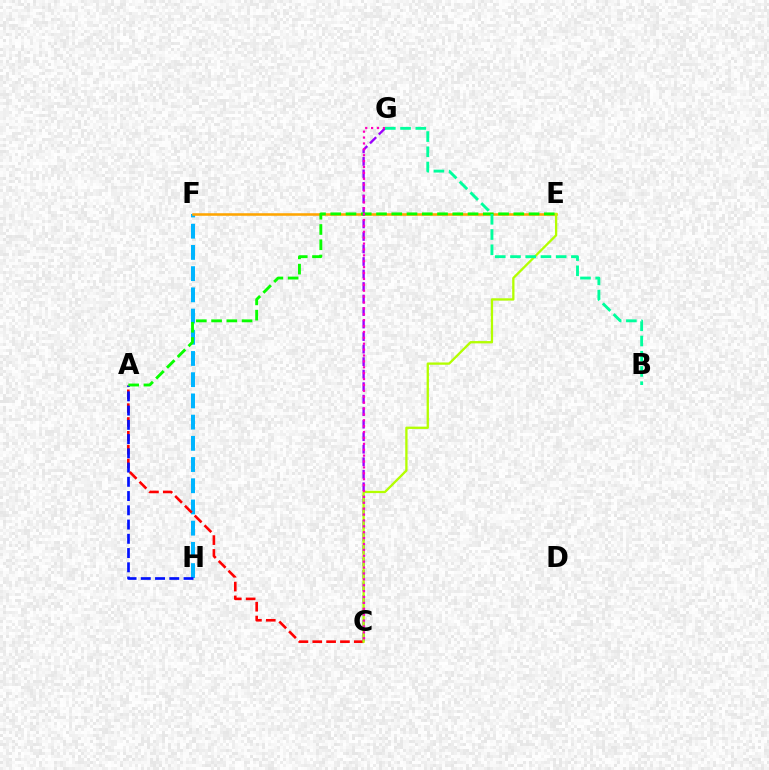{('F', 'H'): [{'color': '#00b5ff', 'line_style': 'dashed', 'thickness': 2.88}], ('A', 'C'): [{'color': '#ff0000', 'line_style': 'dashed', 'thickness': 1.88}], ('A', 'H'): [{'color': '#0010ff', 'line_style': 'dashed', 'thickness': 1.94}], ('E', 'F'): [{'color': '#ffa500', 'line_style': 'solid', 'thickness': 1.84}], ('C', 'G'): [{'color': '#9b00ff', 'line_style': 'dashed', 'thickness': 1.7}, {'color': '#ff00bd', 'line_style': 'dotted', 'thickness': 1.6}], ('A', 'E'): [{'color': '#08ff00', 'line_style': 'dashed', 'thickness': 2.07}], ('C', 'E'): [{'color': '#b3ff00', 'line_style': 'solid', 'thickness': 1.66}], ('B', 'G'): [{'color': '#00ff9d', 'line_style': 'dashed', 'thickness': 2.07}]}